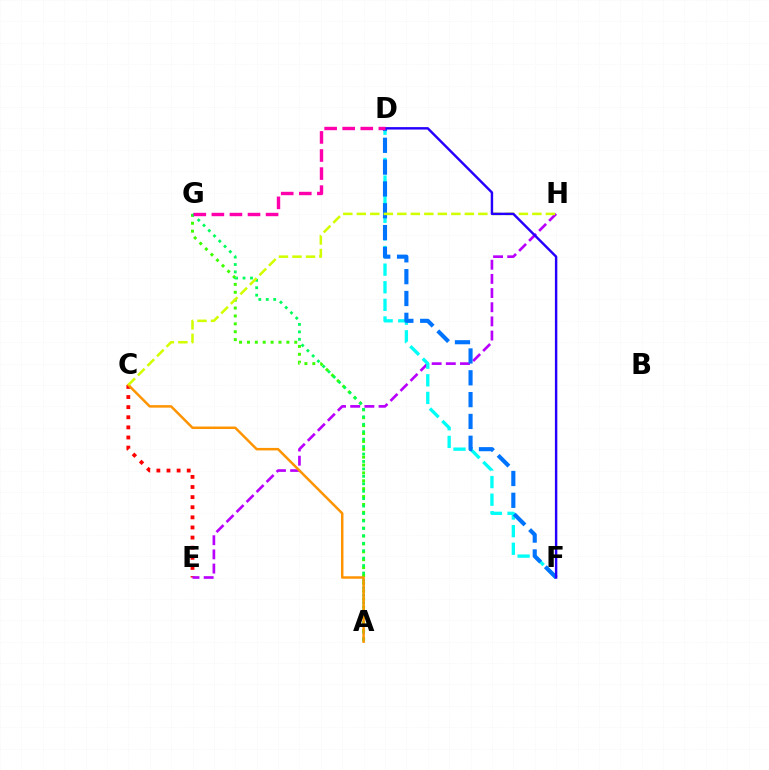{('C', 'E'): [{'color': '#ff0000', 'line_style': 'dotted', 'thickness': 2.75}], ('E', 'H'): [{'color': '#b900ff', 'line_style': 'dashed', 'thickness': 1.92}], ('D', 'F'): [{'color': '#00fff6', 'line_style': 'dashed', 'thickness': 2.39}, {'color': '#0074ff', 'line_style': 'dashed', 'thickness': 2.96}, {'color': '#2500ff', 'line_style': 'solid', 'thickness': 1.75}], ('A', 'G'): [{'color': '#3dff00', 'line_style': 'dotted', 'thickness': 2.14}, {'color': '#00ff5c', 'line_style': 'dotted', 'thickness': 2.02}], ('A', 'C'): [{'color': '#ff9400', 'line_style': 'solid', 'thickness': 1.79}], ('C', 'H'): [{'color': '#d1ff00', 'line_style': 'dashed', 'thickness': 1.84}], ('D', 'G'): [{'color': '#ff00ac', 'line_style': 'dashed', 'thickness': 2.45}]}